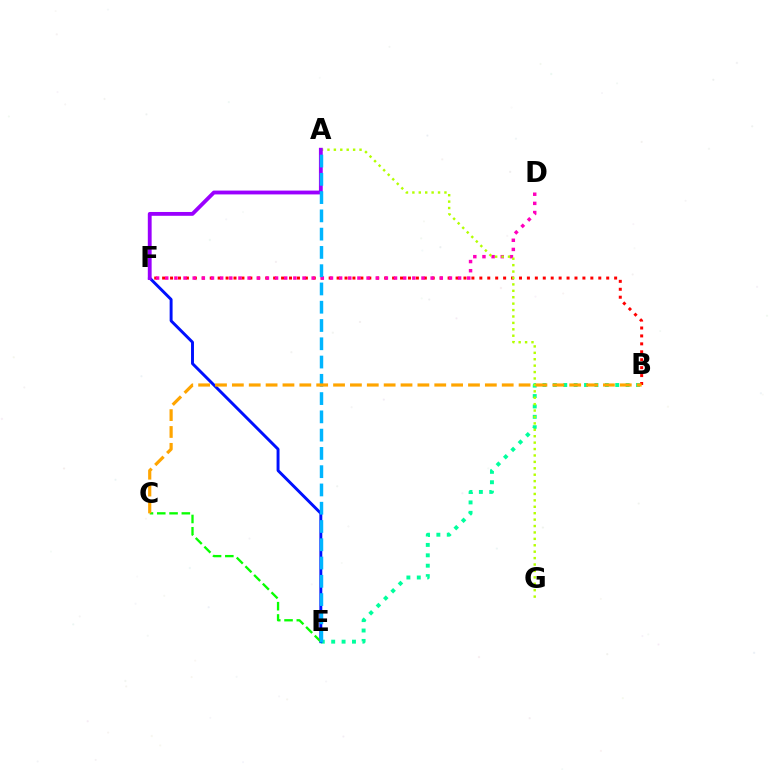{('B', 'E'): [{'color': '#00ff9d', 'line_style': 'dotted', 'thickness': 2.82}], ('B', 'F'): [{'color': '#ff0000', 'line_style': 'dotted', 'thickness': 2.15}], ('E', 'F'): [{'color': '#0010ff', 'line_style': 'solid', 'thickness': 2.11}], ('D', 'F'): [{'color': '#ff00bd', 'line_style': 'dotted', 'thickness': 2.49}], ('C', 'E'): [{'color': '#08ff00', 'line_style': 'dashed', 'thickness': 1.67}], ('A', 'G'): [{'color': '#b3ff00', 'line_style': 'dotted', 'thickness': 1.74}], ('A', 'F'): [{'color': '#9b00ff', 'line_style': 'solid', 'thickness': 2.75}], ('A', 'E'): [{'color': '#00b5ff', 'line_style': 'dashed', 'thickness': 2.48}], ('B', 'C'): [{'color': '#ffa500', 'line_style': 'dashed', 'thickness': 2.29}]}